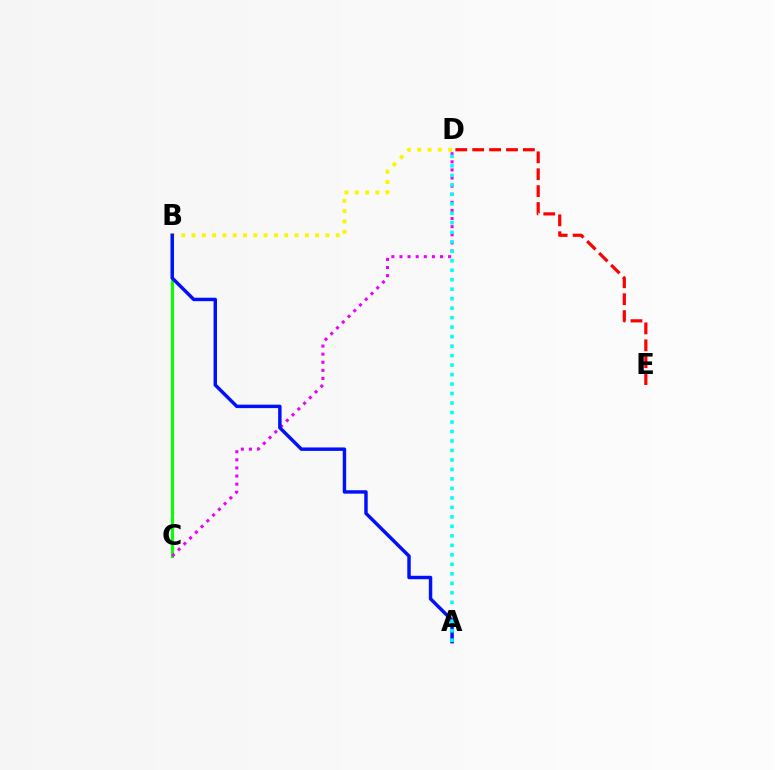{('B', 'C'): [{'color': '#08ff00', 'line_style': 'solid', 'thickness': 2.23}], ('B', 'D'): [{'color': '#fcf500', 'line_style': 'dotted', 'thickness': 2.8}], ('C', 'D'): [{'color': '#ee00ff', 'line_style': 'dotted', 'thickness': 2.2}], ('A', 'B'): [{'color': '#0010ff', 'line_style': 'solid', 'thickness': 2.48}], ('A', 'D'): [{'color': '#00fff6', 'line_style': 'dotted', 'thickness': 2.58}], ('D', 'E'): [{'color': '#ff0000', 'line_style': 'dashed', 'thickness': 2.3}]}